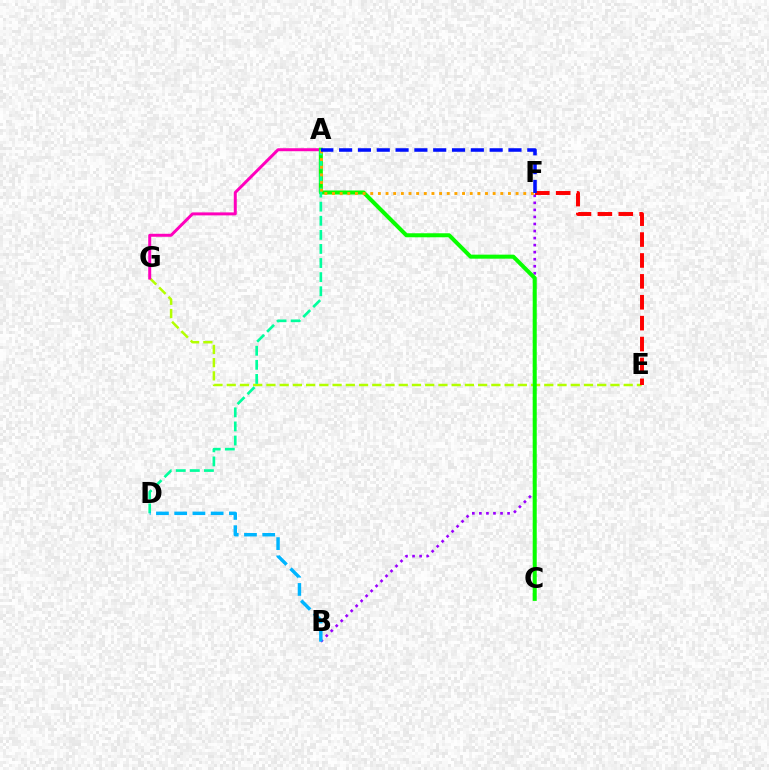{('E', 'G'): [{'color': '#b3ff00', 'line_style': 'dashed', 'thickness': 1.8}], ('A', 'G'): [{'color': '#ff00bd', 'line_style': 'solid', 'thickness': 2.15}], ('B', 'F'): [{'color': '#9b00ff', 'line_style': 'dotted', 'thickness': 1.91}], ('A', 'C'): [{'color': '#08ff00', 'line_style': 'solid', 'thickness': 2.9}], ('E', 'F'): [{'color': '#ff0000', 'line_style': 'dashed', 'thickness': 2.84}], ('A', 'D'): [{'color': '#00ff9d', 'line_style': 'dashed', 'thickness': 1.91}], ('A', 'F'): [{'color': '#ffa500', 'line_style': 'dotted', 'thickness': 2.08}, {'color': '#0010ff', 'line_style': 'dashed', 'thickness': 2.56}], ('B', 'D'): [{'color': '#00b5ff', 'line_style': 'dashed', 'thickness': 2.48}]}